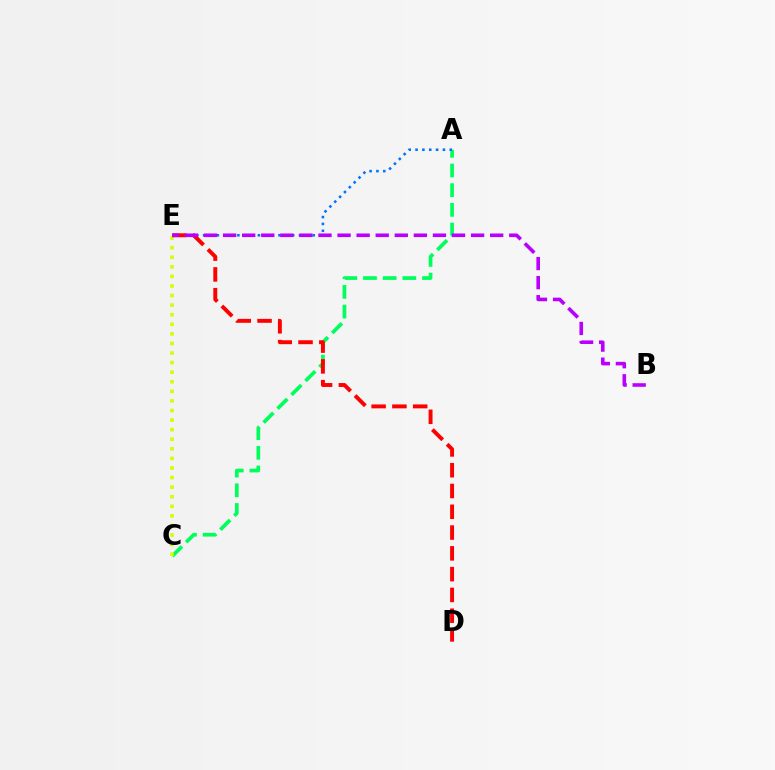{('A', 'C'): [{'color': '#00ff5c', 'line_style': 'dashed', 'thickness': 2.67}], ('C', 'E'): [{'color': '#d1ff00', 'line_style': 'dotted', 'thickness': 2.6}], ('A', 'E'): [{'color': '#0074ff', 'line_style': 'dotted', 'thickness': 1.86}], ('D', 'E'): [{'color': '#ff0000', 'line_style': 'dashed', 'thickness': 2.82}], ('B', 'E'): [{'color': '#b900ff', 'line_style': 'dashed', 'thickness': 2.59}]}